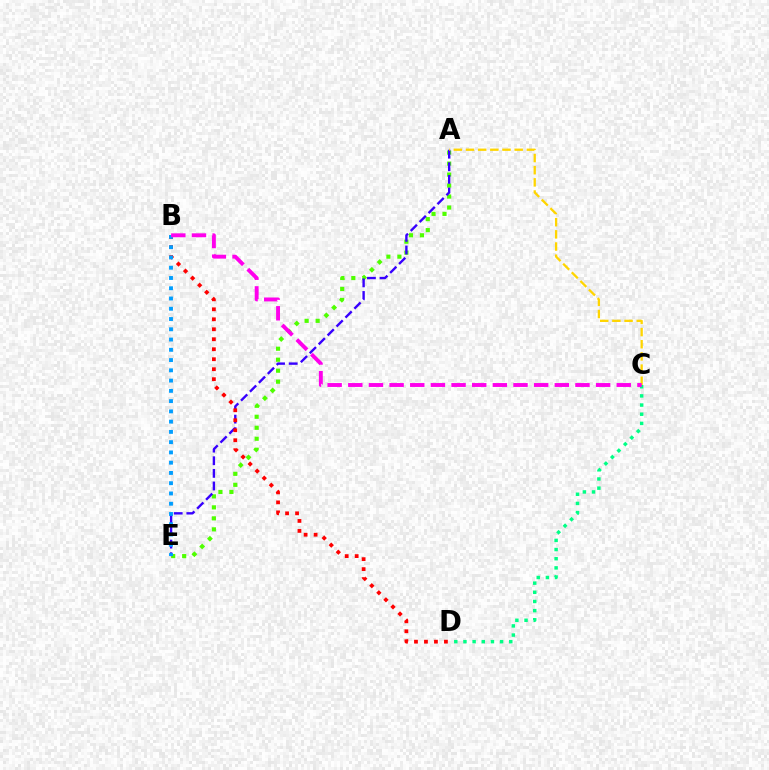{('A', 'E'): [{'color': '#4fff00', 'line_style': 'dotted', 'thickness': 2.99}, {'color': '#3700ff', 'line_style': 'dashed', 'thickness': 1.71}], ('B', 'D'): [{'color': '#ff0000', 'line_style': 'dotted', 'thickness': 2.71}], ('C', 'D'): [{'color': '#00ff86', 'line_style': 'dotted', 'thickness': 2.49}], ('A', 'C'): [{'color': '#ffd500', 'line_style': 'dashed', 'thickness': 1.65}], ('B', 'E'): [{'color': '#009eff', 'line_style': 'dotted', 'thickness': 2.79}], ('B', 'C'): [{'color': '#ff00ed', 'line_style': 'dashed', 'thickness': 2.81}]}